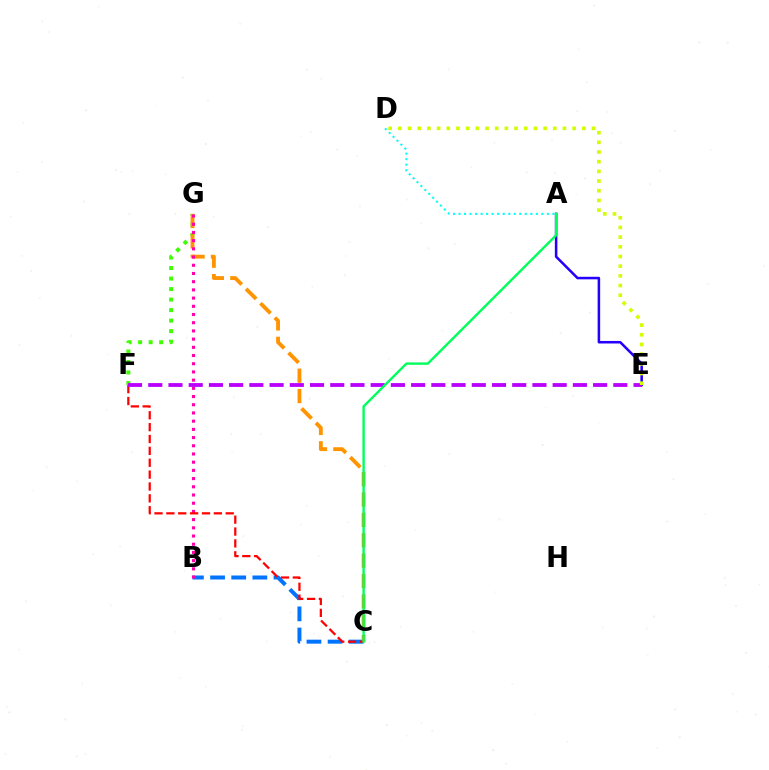{('B', 'C'): [{'color': '#0074ff', 'line_style': 'dashed', 'thickness': 2.87}], ('F', 'G'): [{'color': '#3dff00', 'line_style': 'dotted', 'thickness': 2.86}], ('C', 'G'): [{'color': '#ff9400', 'line_style': 'dashed', 'thickness': 2.77}], ('A', 'E'): [{'color': '#2500ff', 'line_style': 'solid', 'thickness': 1.83}], ('B', 'G'): [{'color': '#ff00ac', 'line_style': 'dotted', 'thickness': 2.23}], ('A', 'D'): [{'color': '#00fff6', 'line_style': 'dotted', 'thickness': 1.5}], ('C', 'F'): [{'color': '#ff0000', 'line_style': 'dashed', 'thickness': 1.61}], ('E', 'F'): [{'color': '#b900ff', 'line_style': 'dashed', 'thickness': 2.75}], ('D', 'E'): [{'color': '#d1ff00', 'line_style': 'dotted', 'thickness': 2.63}], ('A', 'C'): [{'color': '#00ff5c', 'line_style': 'solid', 'thickness': 1.72}]}